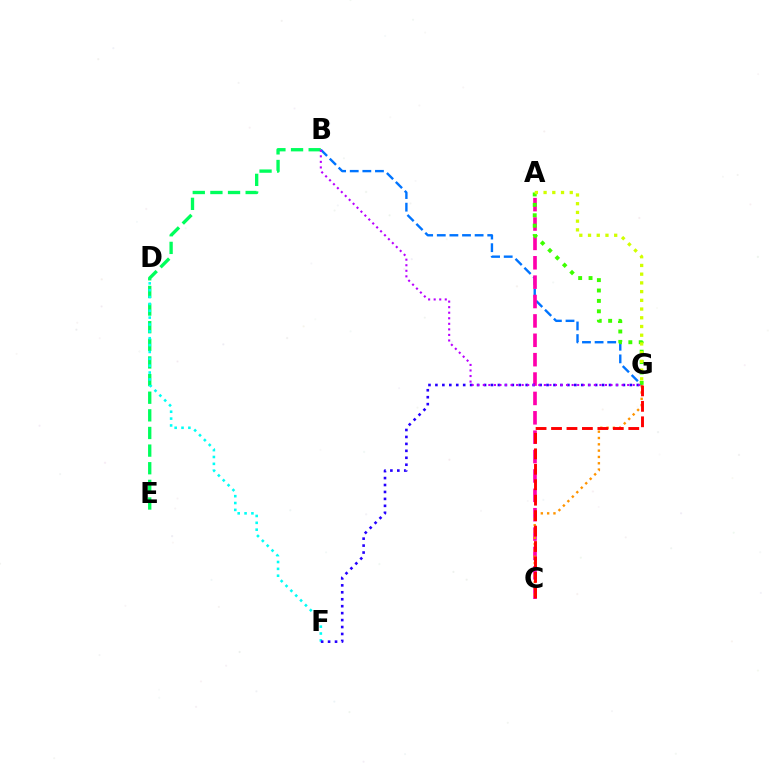{('B', 'G'): [{'color': '#0074ff', 'line_style': 'dashed', 'thickness': 1.71}, {'color': '#b900ff', 'line_style': 'dotted', 'thickness': 1.51}], ('B', 'E'): [{'color': '#00ff5c', 'line_style': 'dashed', 'thickness': 2.4}], ('D', 'F'): [{'color': '#00fff6', 'line_style': 'dotted', 'thickness': 1.86}], ('A', 'C'): [{'color': '#ff00ac', 'line_style': 'dashed', 'thickness': 2.63}], ('A', 'G'): [{'color': '#3dff00', 'line_style': 'dotted', 'thickness': 2.82}, {'color': '#d1ff00', 'line_style': 'dotted', 'thickness': 2.37}], ('F', 'G'): [{'color': '#2500ff', 'line_style': 'dotted', 'thickness': 1.89}], ('C', 'G'): [{'color': '#ff9400', 'line_style': 'dotted', 'thickness': 1.72}, {'color': '#ff0000', 'line_style': 'dashed', 'thickness': 2.1}]}